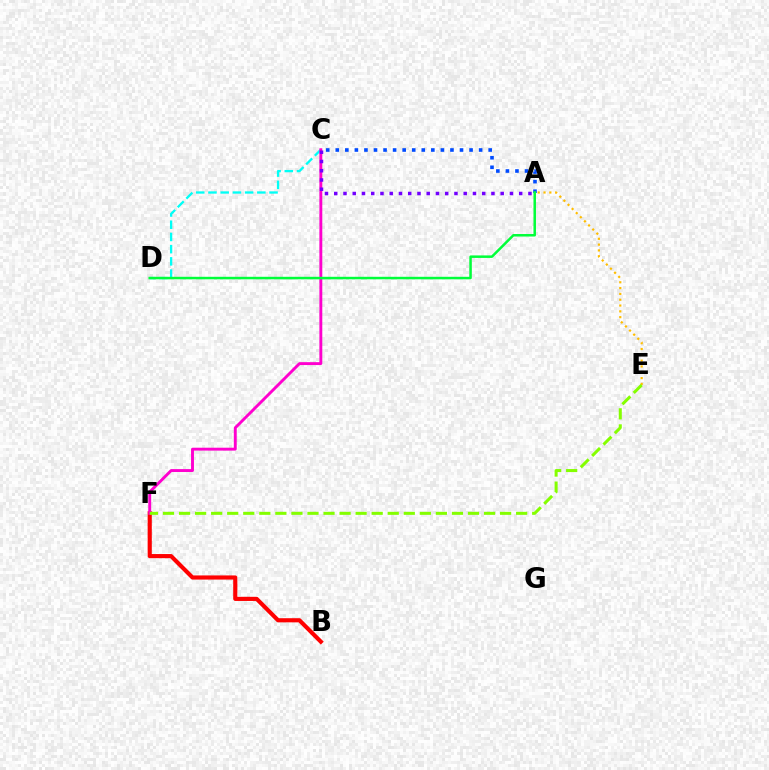{('C', 'D'): [{'color': '#00fff6', 'line_style': 'dashed', 'thickness': 1.66}], ('B', 'F'): [{'color': '#ff0000', 'line_style': 'solid', 'thickness': 2.98}], ('A', 'E'): [{'color': '#ffbd00', 'line_style': 'dotted', 'thickness': 1.58}], ('C', 'F'): [{'color': '#ff00cf', 'line_style': 'solid', 'thickness': 2.09}], ('E', 'F'): [{'color': '#84ff00', 'line_style': 'dashed', 'thickness': 2.18}], ('A', 'C'): [{'color': '#004bff', 'line_style': 'dotted', 'thickness': 2.6}, {'color': '#7200ff', 'line_style': 'dotted', 'thickness': 2.51}], ('A', 'D'): [{'color': '#00ff39', 'line_style': 'solid', 'thickness': 1.81}]}